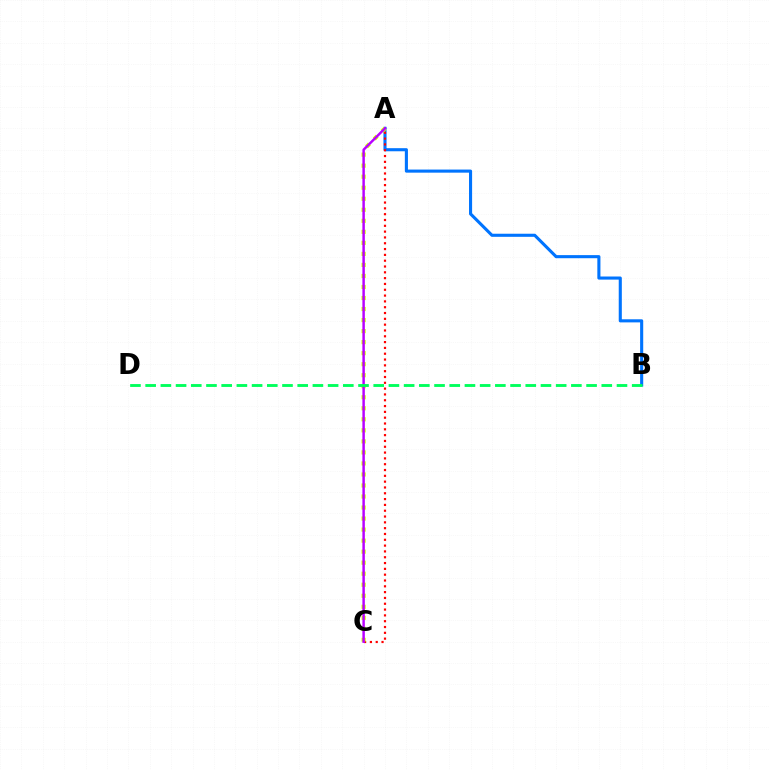{('A', 'B'): [{'color': '#0074ff', 'line_style': 'solid', 'thickness': 2.23}], ('A', 'C'): [{'color': '#ff0000', 'line_style': 'dotted', 'thickness': 1.58}, {'color': '#d1ff00', 'line_style': 'dotted', 'thickness': 3.0}, {'color': '#b900ff', 'line_style': 'solid', 'thickness': 1.77}], ('B', 'D'): [{'color': '#00ff5c', 'line_style': 'dashed', 'thickness': 2.07}]}